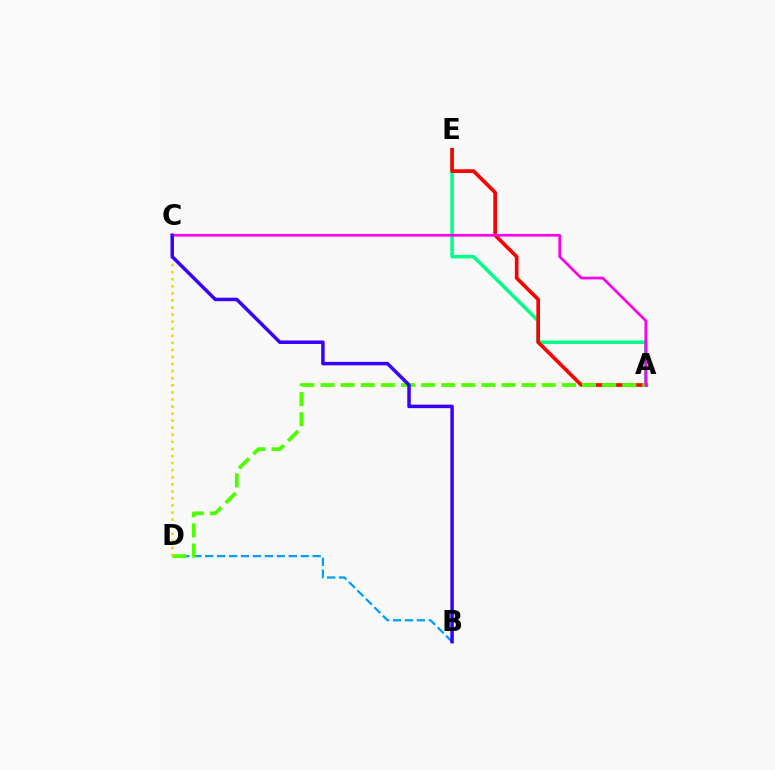{('A', 'E'): [{'color': '#00ff86', 'line_style': 'solid', 'thickness': 2.54}, {'color': '#ff0000', 'line_style': 'solid', 'thickness': 2.64}], ('B', 'D'): [{'color': '#009eff', 'line_style': 'dashed', 'thickness': 1.62}], ('A', 'D'): [{'color': '#4fff00', 'line_style': 'dashed', 'thickness': 2.73}], ('C', 'D'): [{'color': '#ffd500', 'line_style': 'dotted', 'thickness': 1.92}], ('A', 'C'): [{'color': '#ff00ed', 'line_style': 'solid', 'thickness': 1.96}], ('B', 'C'): [{'color': '#3700ff', 'line_style': 'solid', 'thickness': 2.52}]}